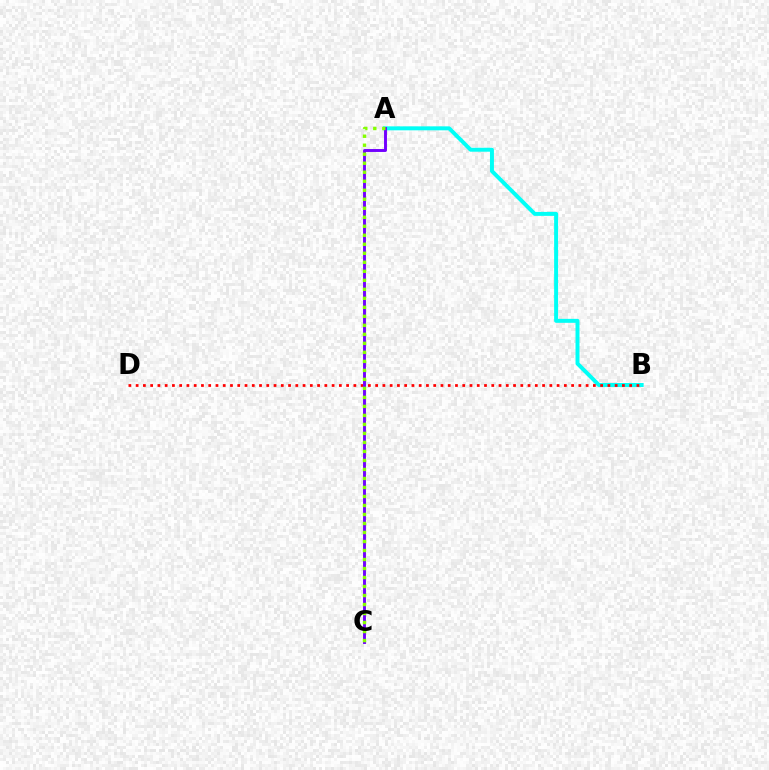{('A', 'B'): [{'color': '#00fff6', 'line_style': 'solid', 'thickness': 2.85}], ('B', 'D'): [{'color': '#ff0000', 'line_style': 'dotted', 'thickness': 1.97}], ('A', 'C'): [{'color': '#7200ff', 'line_style': 'solid', 'thickness': 2.1}, {'color': '#84ff00', 'line_style': 'dotted', 'thickness': 2.45}]}